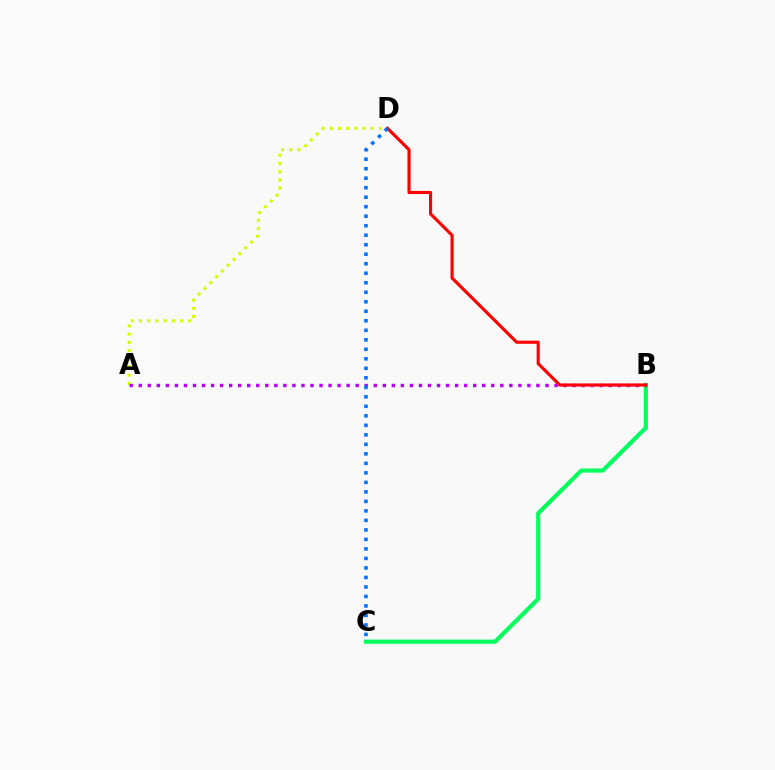{('B', 'C'): [{'color': '#00ff5c', 'line_style': 'solid', 'thickness': 2.99}], ('A', 'D'): [{'color': '#d1ff00', 'line_style': 'dotted', 'thickness': 2.23}], ('A', 'B'): [{'color': '#b900ff', 'line_style': 'dotted', 'thickness': 2.46}], ('B', 'D'): [{'color': '#ff0000', 'line_style': 'solid', 'thickness': 2.26}], ('C', 'D'): [{'color': '#0074ff', 'line_style': 'dotted', 'thickness': 2.58}]}